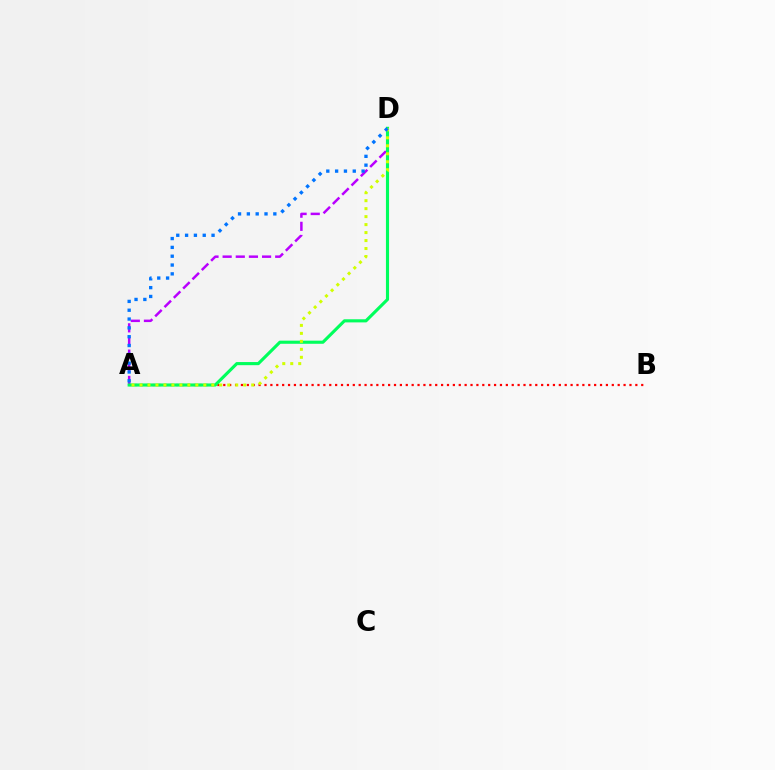{('A', 'D'): [{'color': '#b900ff', 'line_style': 'dashed', 'thickness': 1.79}, {'color': '#00ff5c', 'line_style': 'solid', 'thickness': 2.25}, {'color': '#d1ff00', 'line_style': 'dotted', 'thickness': 2.17}, {'color': '#0074ff', 'line_style': 'dotted', 'thickness': 2.4}], ('A', 'B'): [{'color': '#ff0000', 'line_style': 'dotted', 'thickness': 1.6}]}